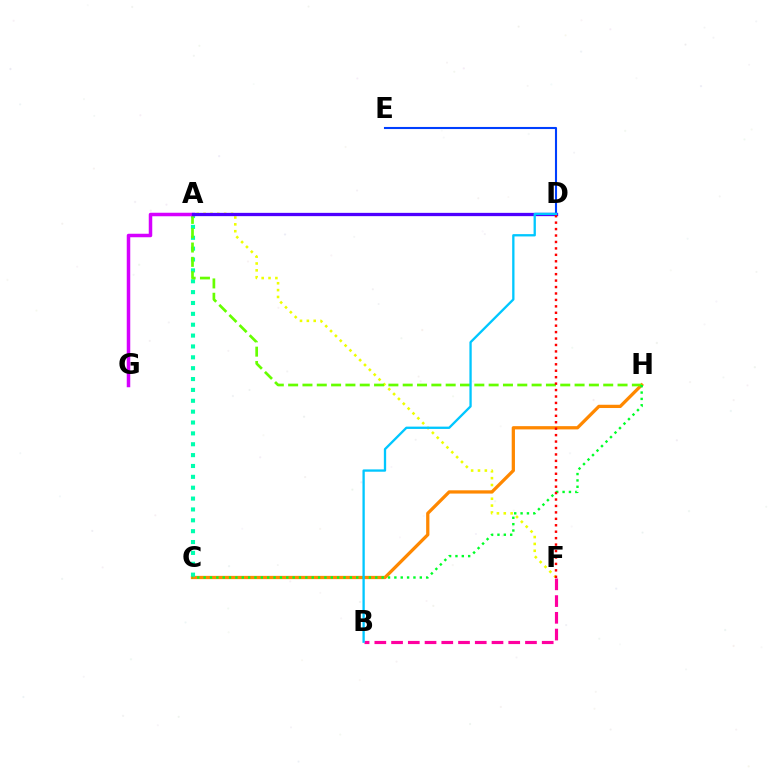{('B', 'F'): [{'color': '#ff00a0', 'line_style': 'dashed', 'thickness': 2.27}], ('A', 'F'): [{'color': '#eeff00', 'line_style': 'dotted', 'thickness': 1.86}], ('C', 'H'): [{'color': '#ff8800', 'line_style': 'solid', 'thickness': 2.35}, {'color': '#00ff27', 'line_style': 'dotted', 'thickness': 1.73}], ('A', 'C'): [{'color': '#00ffaf', 'line_style': 'dotted', 'thickness': 2.95}], ('A', 'H'): [{'color': '#66ff00', 'line_style': 'dashed', 'thickness': 1.95}], ('D', 'E'): [{'color': '#003fff', 'line_style': 'solid', 'thickness': 1.51}], ('A', 'G'): [{'color': '#d600ff', 'line_style': 'solid', 'thickness': 2.52}], ('A', 'D'): [{'color': '#4f00ff', 'line_style': 'solid', 'thickness': 2.37}], ('D', 'F'): [{'color': '#ff0000', 'line_style': 'dotted', 'thickness': 1.75}], ('B', 'D'): [{'color': '#00c7ff', 'line_style': 'solid', 'thickness': 1.67}]}